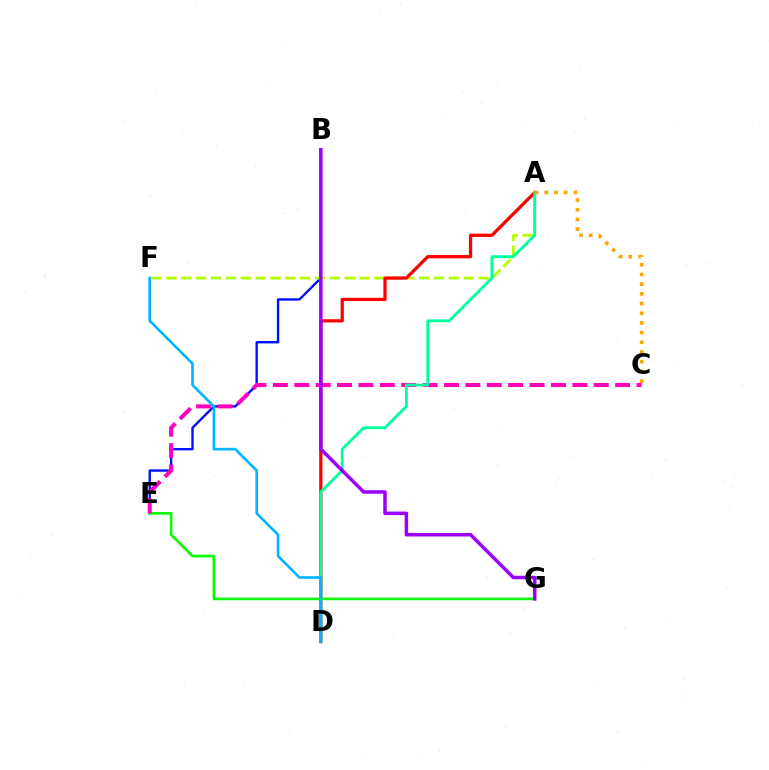{('B', 'E'): [{'color': '#0010ff', 'line_style': 'solid', 'thickness': 1.71}], ('A', 'F'): [{'color': '#b3ff00', 'line_style': 'dashed', 'thickness': 2.02}], ('A', 'D'): [{'color': '#ff0000', 'line_style': 'solid', 'thickness': 2.34}, {'color': '#00ff9d', 'line_style': 'solid', 'thickness': 2.06}], ('E', 'G'): [{'color': '#08ff00', 'line_style': 'solid', 'thickness': 1.91}], ('C', 'E'): [{'color': '#ff00bd', 'line_style': 'dashed', 'thickness': 2.91}], ('A', 'C'): [{'color': '#ffa500', 'line_style': 'dotted', 'thickness': 2.63}], ('D', 'F'): [{'color': '#00b5ff', 'line_style': 'solid', 'thickness': 1.89}], ('B', 'G'): [{'color': '#9b00ff', 'line_style': 'solid', 'thickness': 2.52}]}